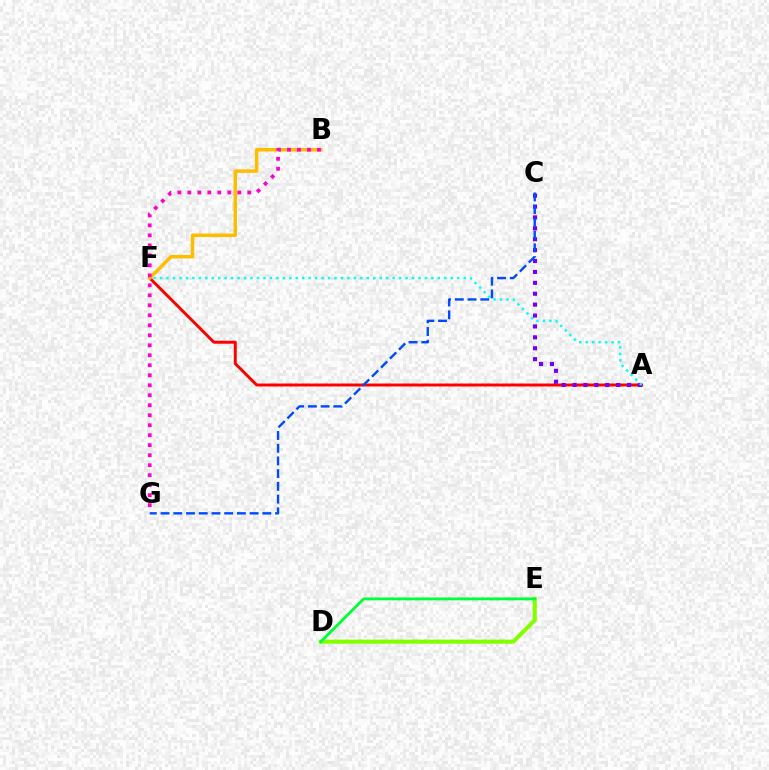{('A', 'F'): [{'color': '#ff0000', 'line_style': 'solid', 'thickness': 2.14}, {'color': '#00fff6', 'line_style': 'dotted', 'thickness': 1.76}], ('A', 'C'): [{'color': '#7200ff', 'line_style': 'dotted', 'thickness': 2.96}], ('D', 'E'): [{'color': '#84ff00', 'line_style': 'solid', 'thickness': 2.94}, {'color': '#00ff39', 'line_style': 'solid', 'thickness': 2.05}], ('C', 'G'): [{'color': '#004bff', 'line_style': 'dashed', 'thickness': 1.73}], ('B', 'F'): [{'color': '#ffbd00', 'line_style': 'solid', 'thickness': 2.51}], ('B', 'G'): [{'color': '#ff00cf', 'line_style': 'dotted', 'thickness': 2.71}]}